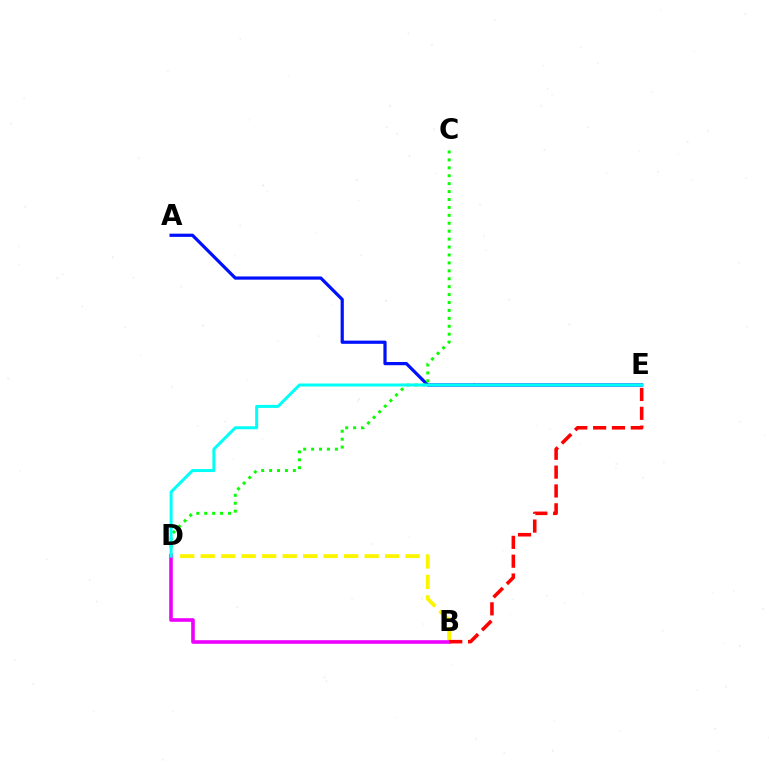{('A', 'E'): [{'color': '#0010ff', 'line_style': 'solid', 'thickness': 2.31}], ('C', 'D'): [{'color': '#08ff00', 'line_style': 'dotted', 'thickness': 2.15}], ('B', 'D'): [{'color': '#fcf500', 'line_style': 'dashed', 'thickness': 2.78}, {'color': '#ee00ff', 'line_style': 'solid', 'thickness': 2.6}], ('B', 'E'): [{'color': '#ff0000', 'line_style': 'dashed', 'thickness': 2.56}], ('D', 'E'): [{'color': '#00fff6', 'line_style': 'solid', 'thickness': 2.16}]}